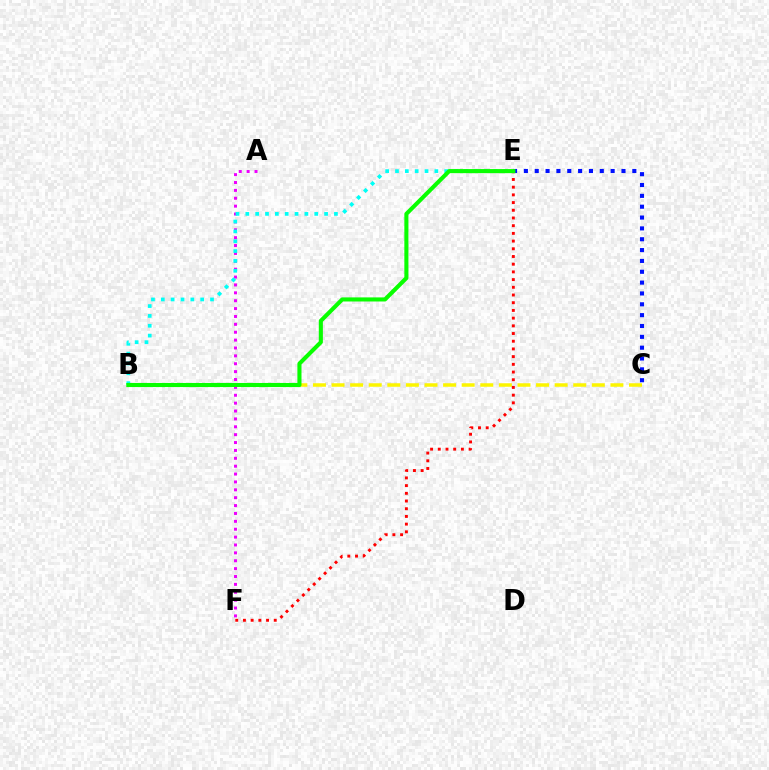{('B', 'C'): [{'color': '#fcf500', 'line_style': 'dashed', 'thickness': 2.53}], ('C', 'E'): [{'color': '#0010ff', 'line_style': 'dotted', 'thickness': 2.95}], ('A', 'F'): [{'color': '#ee00ff', 'line_style': 'dotted', 'thickness': 2.14}], ('E', 'F'): [{'color': '#ff0000', 'line_style': 'dotted', 'thickness': 2.09}], ('B', 'E'): [{'color': '#00fff6', 'line_style': 'dotted', 'thickness': 2.68}, {'color': '#08ff00', 'line_style': 'solid', 'thickness': 2.94}]}